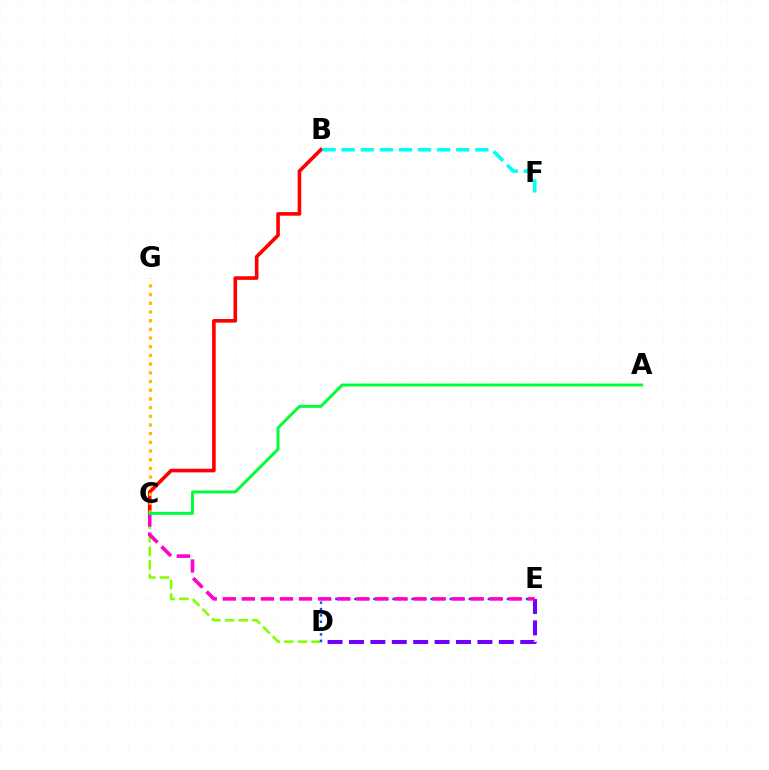{('C', 'D'): [{'color': '#84ff00', 'line_style': 'dashed', 'thickness': 1.85}], ('B', 'C'): [{'color': '#ff0000', 'line_style': 'solid', 'thickness': 2.6}], ('C', 'G'): [{'color': '#ffbd00', 'line_style': 'dotted', 'thickness': 2.36}], ('D', 'E'): [{'color': '#004bff', 'line_style': 'dotted', 'thickness': 1.73}, {'color': '#7200ff', 'line_style': 'dashed', 'thickness': 2.91}], ('C', 'E'): [{'color': '#ff00cf', 'line_style': 'dashed', 'thickness': 2.59}], ('A', 'C'): [{'color': '#00ff39', 'line_style': 'solid', 'thickness': 2.11}], ('B', 'F'): [{'color': '#00fff6', 'line_style': 'dashed', 'thickness': 2.6}]}